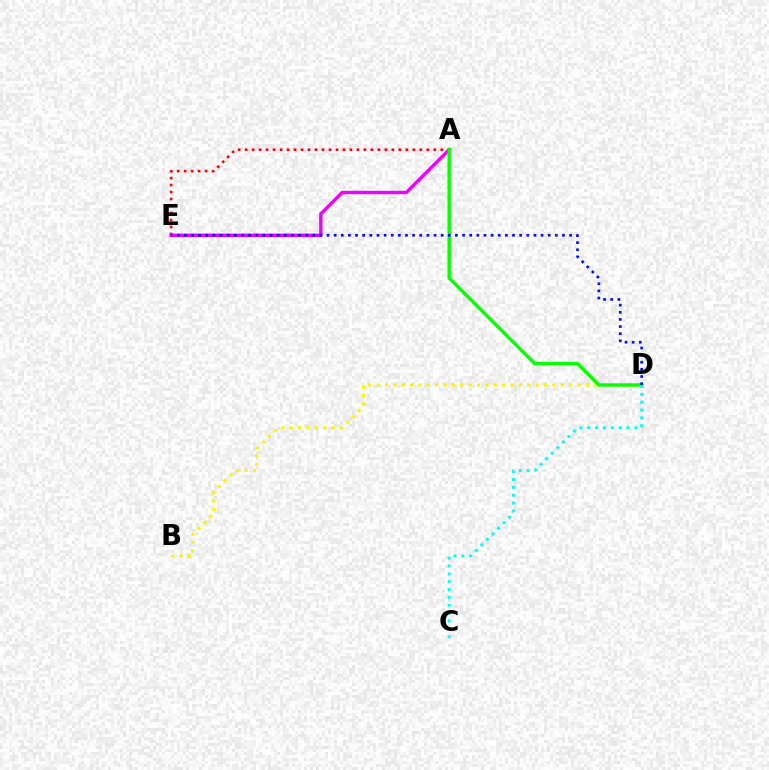{('B', 'D'): [{'color': '#fcf500', 'line_style': 'dotted', 'thickness': 2.27}], ('A', 'E'): [{'color': '#ff0000', 'line_style': 'dotted', 'thickness': 1.9}, {'color': '#ee00ff', 'line_style': 'solid', 'thickness': 2.45}], ('A', 'D'): [{'color': '#08ff00', 'line_style': 'solid', 'thickness': 2.44}], ('C', 'D'): [{'color': '#00fff6', 'line_style': 'dotted', 'thickness': 2.13}], ('D', 'E'): [{'color': '#0010ff', 'line_style': 'dotted', 'thickness': 1.94}]}